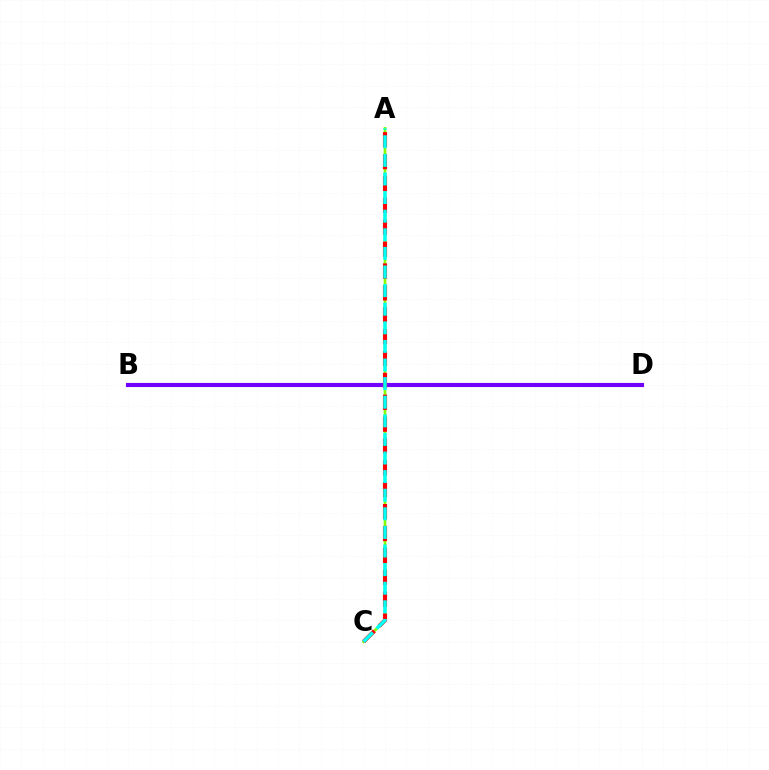{('B', 'D'): [{'color': '#7200ff', 'line_style': 'solid', 'thickness': 2.97}], ('A', 'C'): [{'color': '#84ff00', 'line_style': 'solid', 'thickness': 1.92}, {'color': '#ff0000', 'line_style': 'dashed', 'thickness': 2.97}, {'color': '#00fff6', 'line_style': 'dashed', 'thickness': 2.53}]}